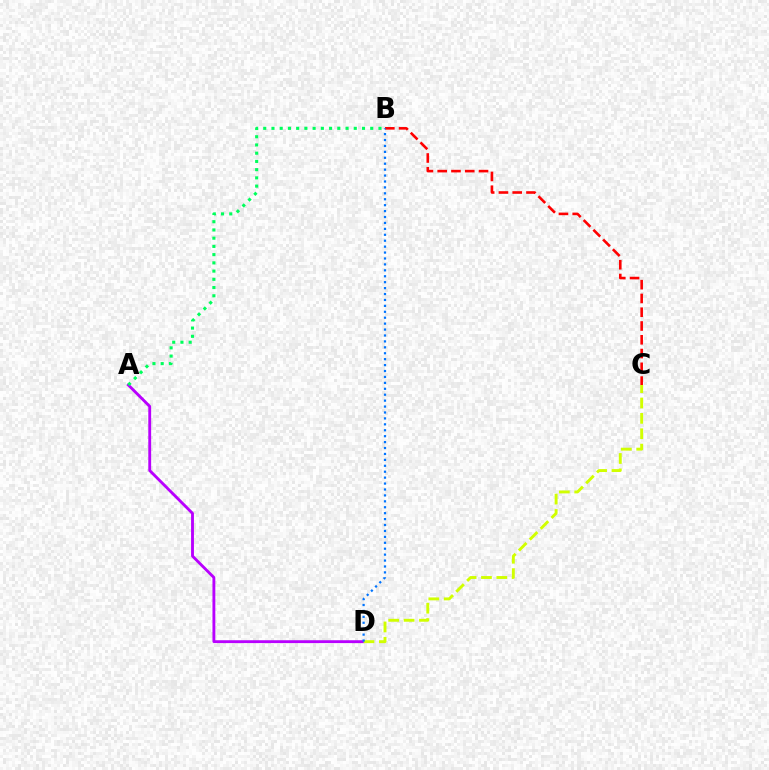{('A', 'D'): [{'color': '#b900ff', 'line_style': 'solid', 'thickness': 2.06}], ('A', 'B'): [{'color': '#00ff5c', 'line_style': 'dotted', 'thickness': 2.24}], ('C', 'D'): [{'color': '#d1ff00', 'line_style': 'dashed', 'thickness': 2.09}], ('B', 'C'): [{'color': '#ff0000', 'line_style': 'dashed', 'thickness': 1.87}], ('B', 'D'): [{'color': '#0074ff', 'line_style': 'dotted', 'thickness': 1.61}]}